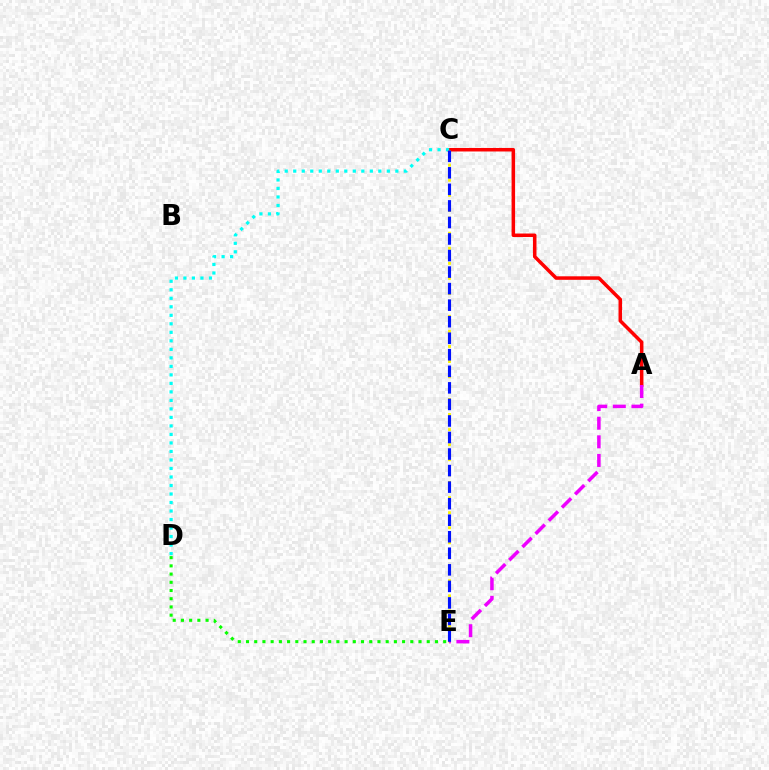{('A', 'C'): [{'color': '#ff0000', 'line_style': 'solid', 'thickness': 2.53}], ('C', 'D'): [{'color': '#00fff6', 'line_style': 'dotted', 'thickness': 2.31}], ('C', 'E'): [{'color': '#fcf500', 'line_style': 'dotted', 'thickness': 2.05}, {'color': '#0010ff', 'line_style': 'dashed', 'thickness': 2.25}], ('A', 'E'): [{'color': '#ee00ff', 'line_style': 'dashed', 'thickness': 2.53}], ('D', 'E'): [{'color': '#08ff00', 'line_style': 'dotted', 'thickness': 2.23}]}